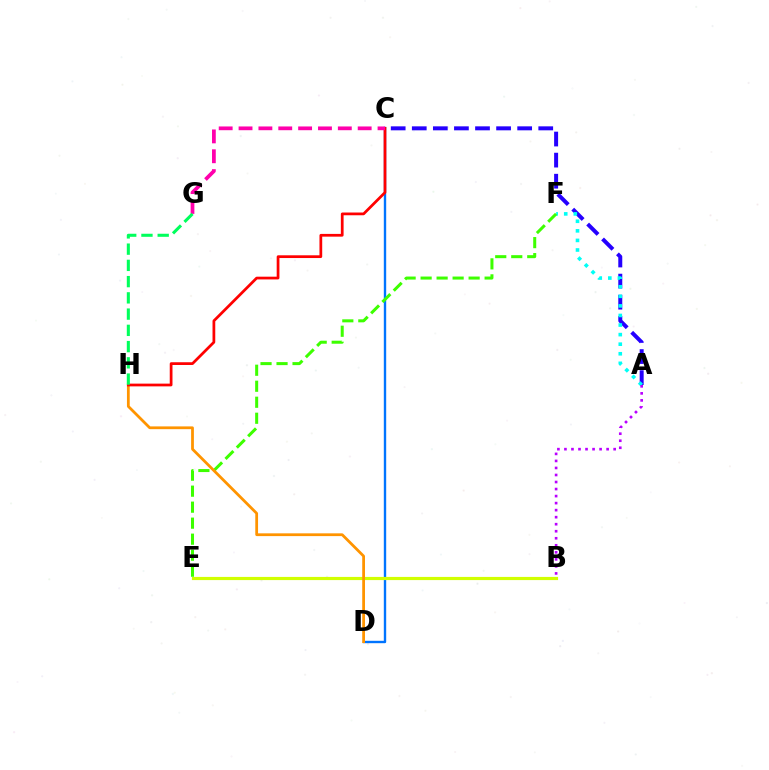{('C', 'D'): [{'color': '#0074ff', 'line_style': 'solid', 'thickness': 1.72}], ('B', 'E'): [{'color': '#d1ff00', 'line_style': 'solid', 'thickness': 2.28}], ('A', 'C'): [{'color': '#2500ff', 'line_style': 'dashed', 'thickness': 2.86}], ('A', 'F'): [{'color': '#00fff6', 'line_style': 'dotted', 'thickness': 2.6}], ('E', 'F'): [{'color': '#3dff00', 'line_style': 'dashed', 'thickness': 2.17}], ('D', 'H'): [{'color': '#ff9400', 'line_style': 'solid', 'thickness': 1.99}], ('C', 'H'): [{'color': '#ff0000', 'line_style': 'solid', 'thickness': 1.98}], ('A', 'B'): [{'color': '#b900ff', 'line_style': 'dotted', 'thickness': 1.91}], ('C', 'G'): [{'color': '#ff00ac', 'line_style': 'dashed', 'thickness': 2.7}], ('G', 'H'): [{'color': '#00ff5c', 'line_style': 'dashed', 'thickness': 2.21}]}